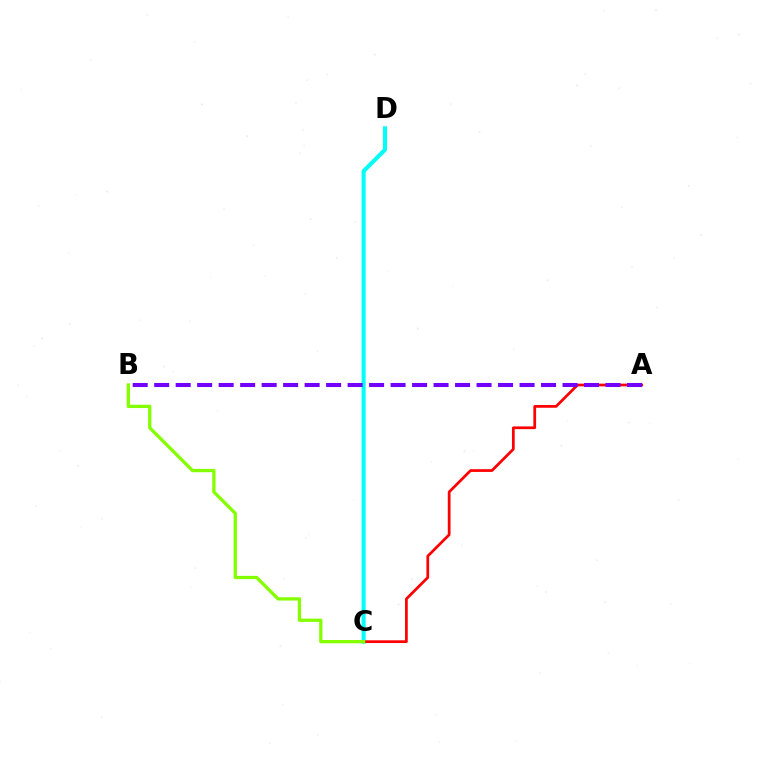{('C', 'D'): [{'color': '#00fff6', 'line_style': 'solid', 'thickness': 2.92}], ('A', 'C'): [{'color': '#ff0000', 'line_style': 'solid', 'thickness': 1.97}], ('A', 'B'): [{'color': '#7200ff', 'line_style': 'dashed', 'thickness': 2.92}], ('B', 'C'): [{'color': '#84ff00', 'line_style': 'solid', 'thickness': 2.38}]}